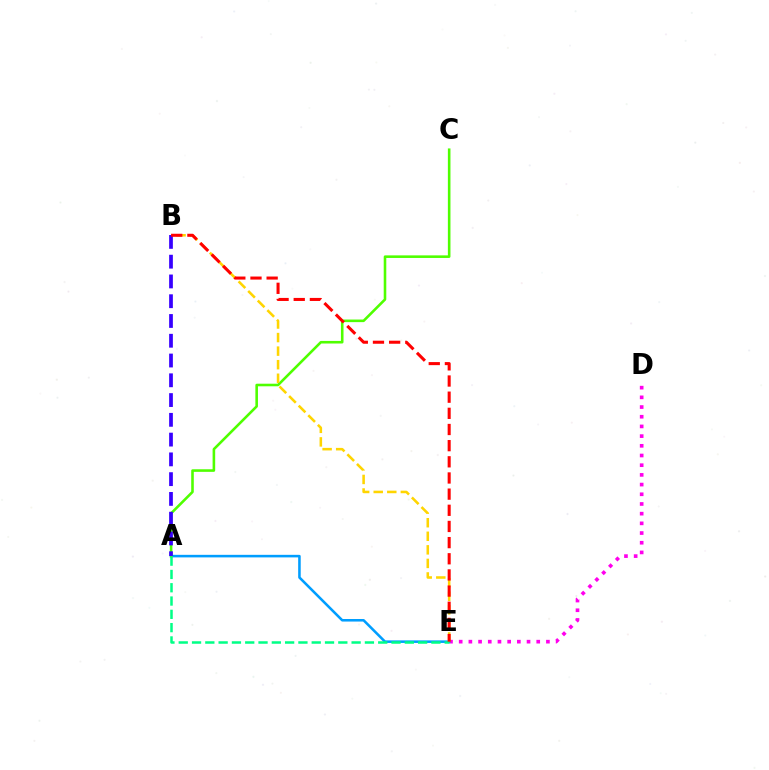{('D', 'E'): [{'color': '#ff00ed', 'line_style': 'dotted', 'thickness': 2.63}], ('A', 'E'): [{'color': '#009eff', 'line_style': 'solid', 'thickness': 1.84}, {'color': '#00ff86', 'line_style': 'dashed', 'thickness': 1.81}], ('A', 'C'): [{'color': '#4fff00', 'line_style': 'solid', 'thickness': 1.86}], ('B', 'E'): [{'color': '#ffd500', 'line_style': 'dashed', 'thickness': 1.84}, {'color': '#ff0000', 'line_style': 'dashed', 'thickness': 2.2}], ('A', 'B'): [{'color': '#3700ff', 'line_style': 'dashed', 'thickness': 2.69}]}